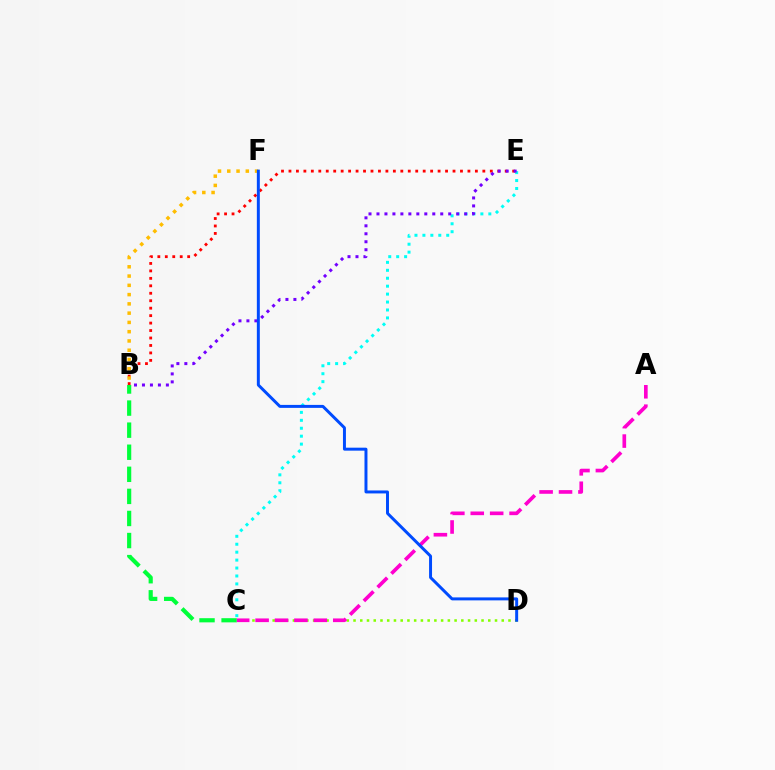{('C', 'D'): [{'color': '#84ff00', 'line_style': 'dotted', 'thickness': 1.83}], ('C', 'E'): [{'color': '#00fff6', 'line_style': 'dotted', 'thickness': 2.16}], ('B', 'C'): [{'color': '#00ff39', 'line_style': 'dashed', 'thickness': 3.0}], ('B', 'E'): [{'color': '#ff0000', 'line_style': 'dotted', 'thickness': 2.03}, {'color': '#7200ff', 'line_style': 'dotted', 'thickness': 2.17}], ('A', 'C'): [{'color': '#ff00cf', 'line_style': 'dashed', 'thickness': 2.64}], ('B', 'F'): [{'color': '#ffbd00', 'line_style': 'dotted', 'thickness': 2.52}], ('D', 'F'): [{'color': '#004bff', 'line_style': 'solid', 'thickness': 2.14}]}